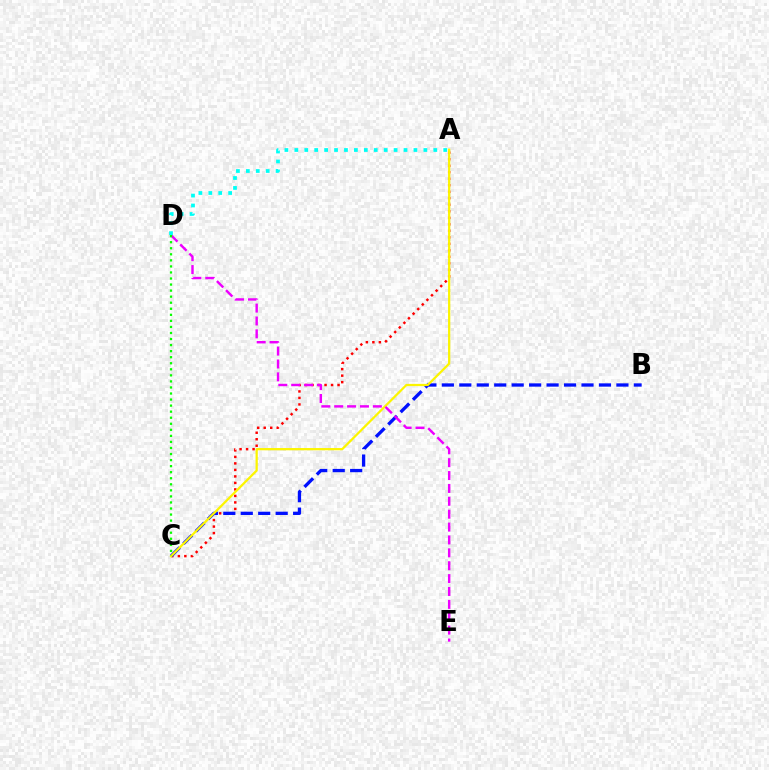{('A', 'C'): [{'color': '#ff0000', 'line_style': 'dotted', 'thickness': 1.77}, {'color': '#fcf500', 'line_style': 'solid', 'thickness': 1.62}], ('B', 'C'): [{'color': '#0010ff', 'line_style': 'dashed', 'thickness': 2.37}], ('D', 'E'): [{'color': '#ee00ff', 'line_style': 'dashed', 'thickness': 1.75}], ('C', 'D'): [{'color': '#08ff00', 'line_style': 'dotted', 'thickness': 1.64}], ('A', 'D'): [{'color': '#00fff6', 'line_style': 'dotted', 'thickness': 2.7}]}